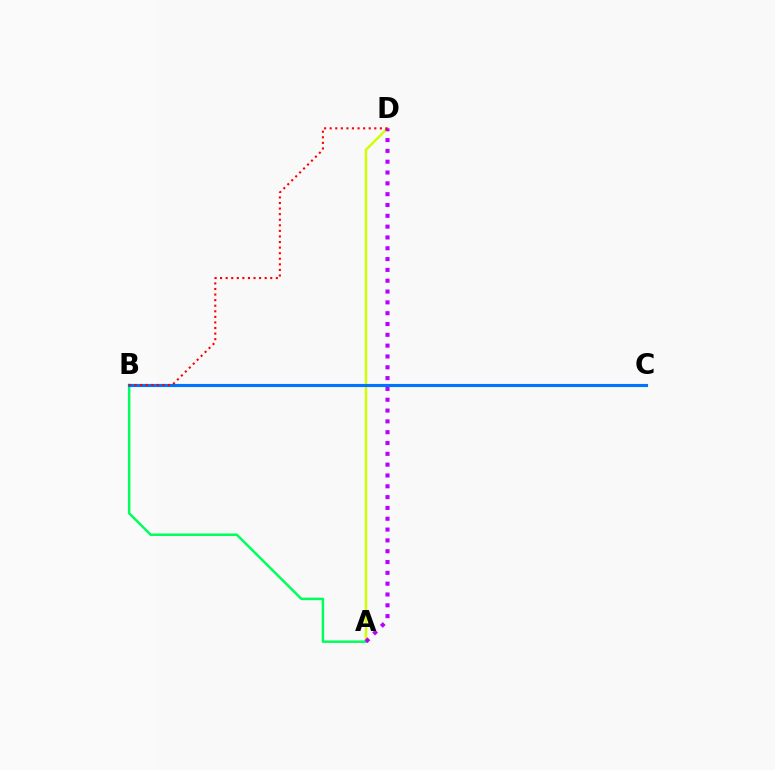{('A', 'D'): [{'color': '#d1ff00', 'line_style': 'solid', 'thickness': 1.77}, {'color': '#b900ff', 'line_style': 'dotted', 'thickness': 2.94}], ('A', 'B'): [{'color': '#00ff5c', 'line_style': 'solid', 'thickness': 1.8}], ('B', 'C'): [{'color': '#0074ff', 'line_style': 'solid', 'thickness': 2.25}], ('B', 'D'): [{'color': '#ff0000', 'line_style': 'dotted', 'thickness': 1.52}]}